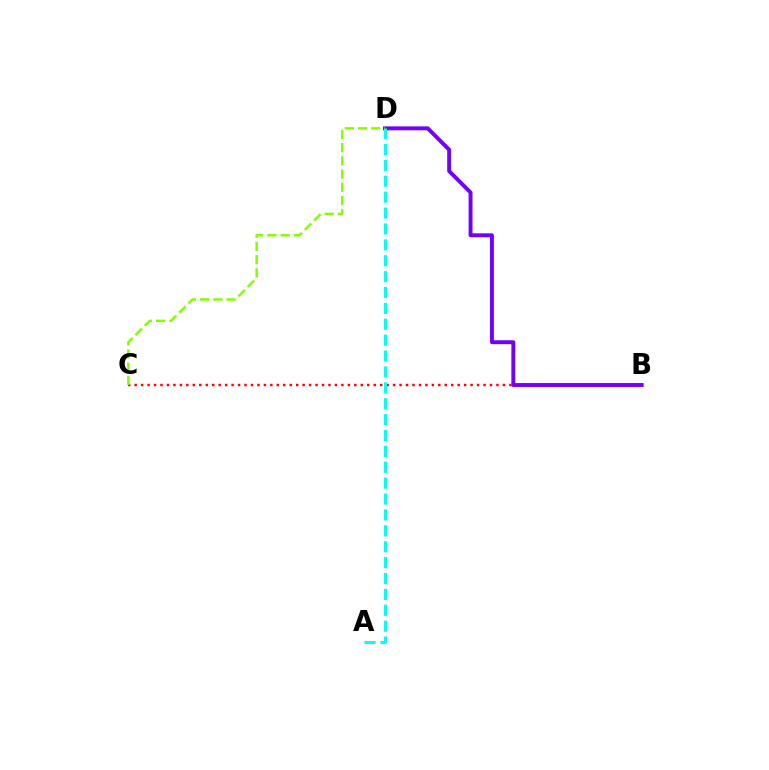{('B', 'C'): [{'color': '#ff0000', 'line_style': 'dotted', 'thickness': 1.76}], ('B', 'D'): [{'color': '#7200ff', 'line_style': 'solid', 'thickness': 2.83}], ('A', 'D'): [{'color': '#00fff6', 'line_style': 'dashed', 'thickness': 2.16}], ('C', 'D'): [{'color': '#84ff00', 'line_style': 'dashed', 'thickness': 1.8}]}